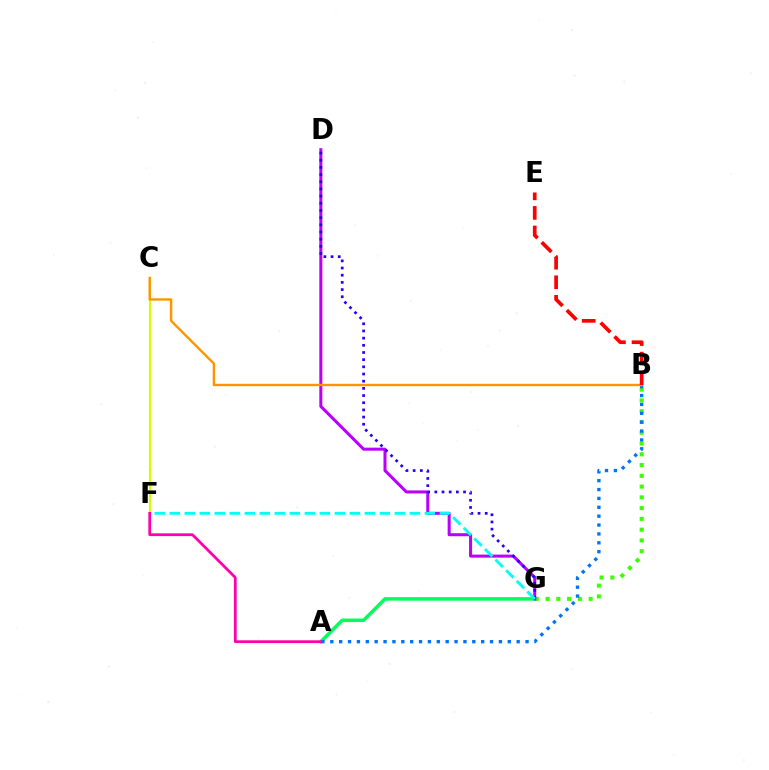{('B', 'G'): [{'color': '#3dff00', 'line_style': 'dotted', 'thickness': 2.93}], ('A', 'G'): [{'color': '#00ff5c', 'line_style': 'solid', 'thickness': 2.52}], ('D', 'G'): [{'color': '#b900ff', 'line_style': 'solid', 'thickness': 2.18}, {'color': '#2500ff', 'line_style': 'dotted', 'thickness': 1.95}], ('A', 'B'): [{'color': '#0074ff', 'line_style': 'dotted', 'thickness': 2.41}], ('C', 'F'): [{'color': '#d1ff00', 'line_style': 'solid', 'thickness': 1.56}], ('F', 'G'): [{'color': '#00fff6', 'line_style': 'dashed', 'thickness': 2.04}], ('A', 'F'): [{'color': '#ff00ac', 'line_style': 'solid', 'thickness': 1.98}], ('B', 'C'): [{'color': '#ff9400', 'line_style': 'solid', 'thickness': 1.72}], ('B', 'E'): [{'color': '#ff0000', 'line_style': 'dashed', 'thickness': 2.66}]}